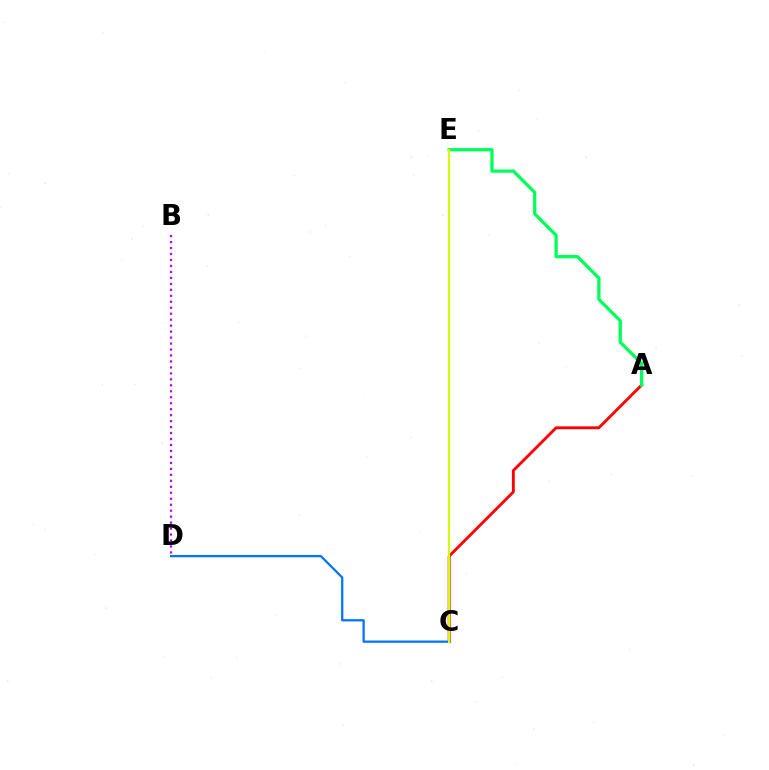{('B', 'D'): [{'color': '#b900ff', 'line_style': 'dotted', 'thickness': 1.62}], ('A', 'C'): [{'color': '#ff0000', 'line_style': 'solid', 'thickness': 2.06}], ('A', 'E'): [{'color': '#00ff5c', 'line_style': 'solid', 'thickness': 2.36}], ('C', 'D'): [{'color': '#0074ff', 'line_style': 'solid', 'thickness': 1.63}], ('C', 'E'): [{'color': '#d1ff00', 'line_style': 'solid', 'thickness': 1.52}]}